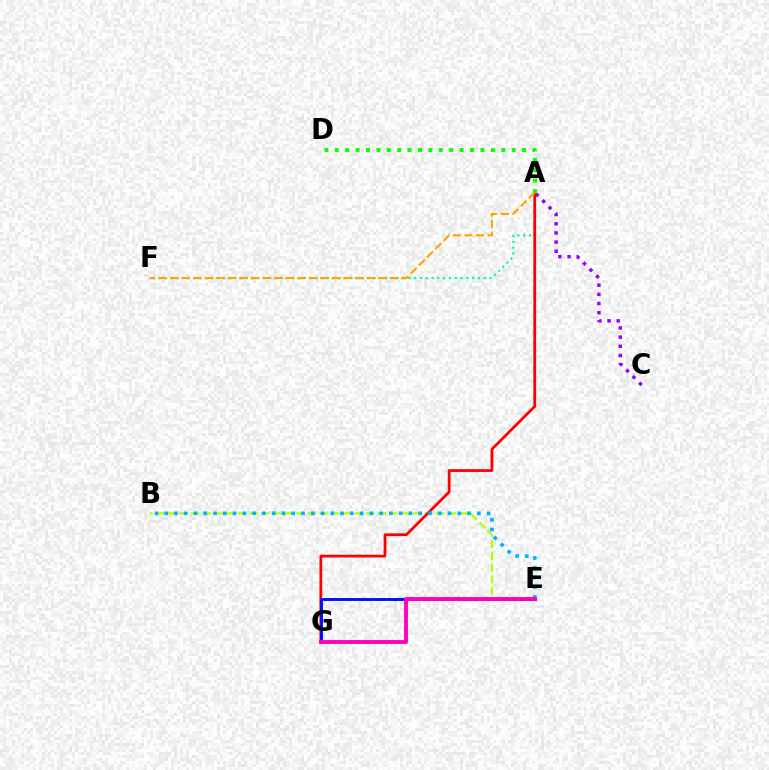{('A', 'F'): [{'color': '#00ff9d', 'line_style': 'dotted', 'thickness': 1.58}, {'color': '#ffa500', 'line_style': 'dashed', 'thickness': 1.57}], ('B', 'E'): [{'color': '#b3ff00', 'line_style': 'dashed', 'thickness': 1.59}, {'color': '#00b5ff', 'line_style': 'dotted', 'thickness': 2.65}], ('A', 'C'): [{'color': '#9b00ff', 'line_style': 'dotted', 'thickness': 2.49}], ('A', 'G'): [{'color': '#ff0000', 'line_style': 'solid', 'thickness': 1.99}], ('E', 'G'): [{'color': '#0010ff', 'line_style': 'solid', 'thickness': 2.1}, {'color': '#ff00bd', 'line_style': 'solid', 'thickness': 2.81}], ('A', 'D'): [{'color': '#08ff00', 'line_style': 'dotted', 'thickness': 2.83}]}